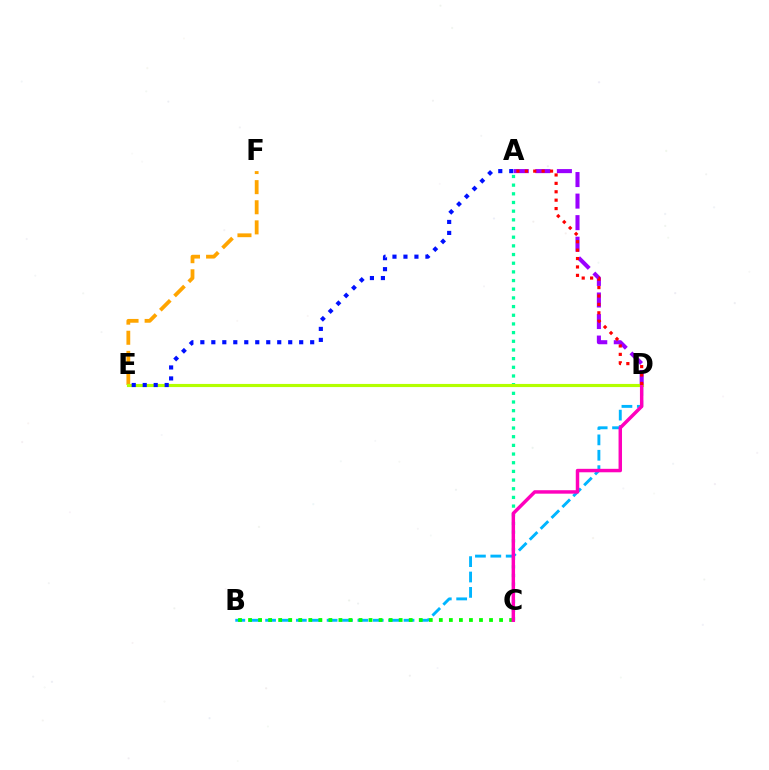{('A', 'D'): [{'color': '#9b00ff', 'line_style': 'dashed', 'thickness': 2.93}, {'color': '#ff0000', 'line_style': 'dotted', 'thickness': 2.28}], ('B', 'D'): [{'color': '#00b5ff', 'line_style': 'dashed', 'thickness': 2.09}], ('E', 'F'): [{'color': '#ffa500', 'line_style': 'dashed', 'thickness': 2.73}], ('A', 'C'): [{'color': '#00ff9d', 'line_style': 'dotted', 'thickness': 2.36}], ('D', 'E'): [{'color': '#b3ff00', 'line_style': 'solid', 'thickness': 2.25}], ('B', 'C'): [{'color': '#08ff00', 'line_style': 'dotted', 'thickness': 2.73}], ('C', 'D'): [{'color': '#ff00bd', 'line_style': 'solid', 'thickness': 2.49}], ('A', 'E'): [{'color': '#0010ff', 'line_style': 'dotted', 'thickness': 2.98}]}